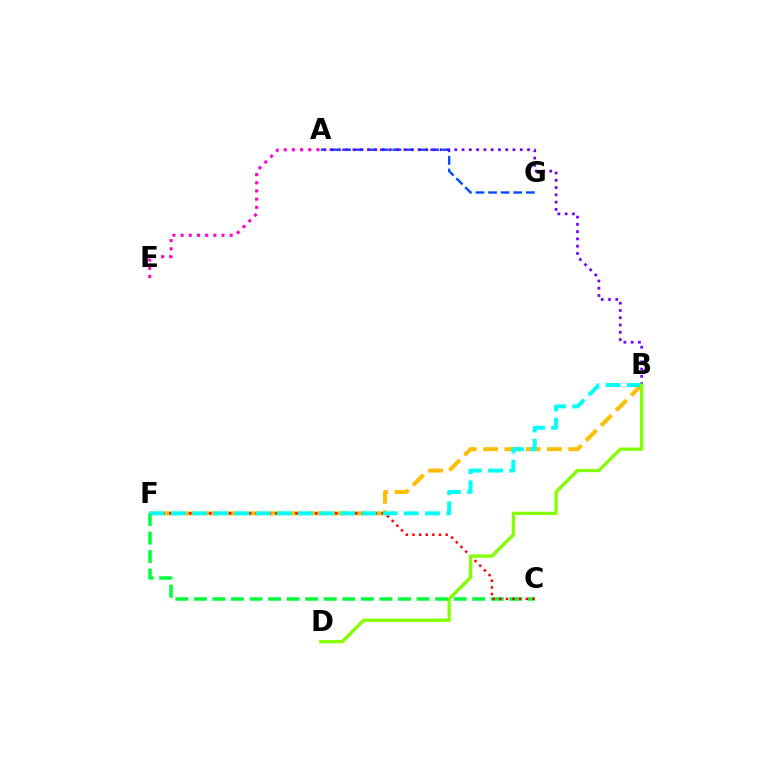{('B', 'F'): [{'color': '#ffbd00', 'line_style': 'dashed', 'thickness': 2.89}, {'color': '#00fff6', 'line_style': 'dashed', 'thickness': 2.88}], ('A', 'E'): [{'color': '#ff00cf', 'line_style': 'dotted', 'thickness': 2.22}], ('C', 'F'): [{'color': '#00ff39', 'line_style': 'dashed', 'thickness': 2.52}, {'color': '#ff0000', 'line_style': 'dotted', 'thickness': 1.8}], ('A', 'G'): [{'color': '#004bff', 'line_style': 'dashed', 'thickness': 1.71}], ('A', 'B'): [{'color': '#7200ff', 'line_style': 'dotted', 'thickness': 1.98}], ('B', 'D'): [{'color': '#84ff00', 'line_style': 'solid', 'thickness': 2.35}]}